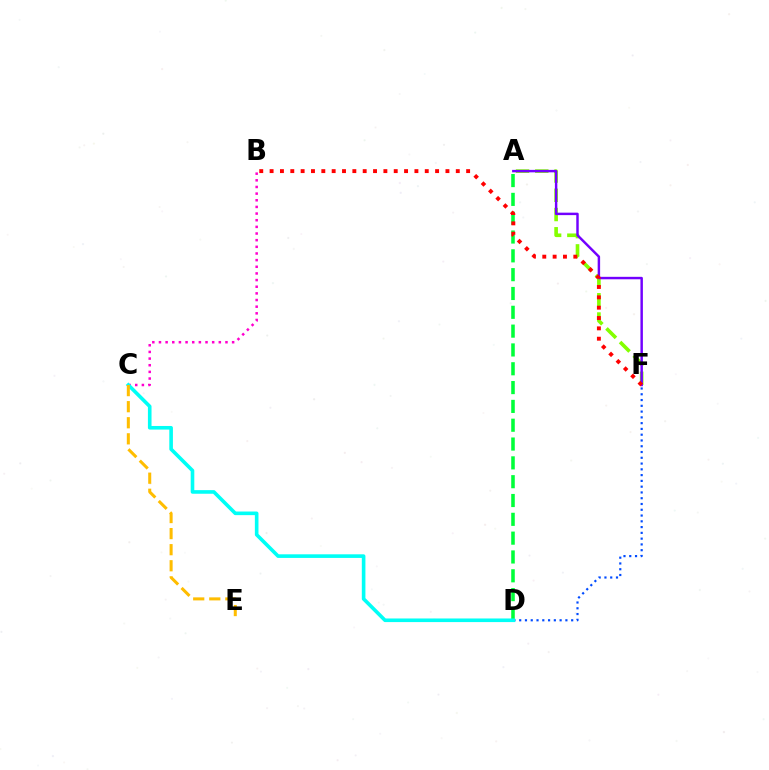{('A', 'F'): [{'color': '#84ff00', 'line_style': 'dashed', 'thickness': 2.61}, {'color': '#7200ff', 'line_style': 'solid', 'thickness': 1.77}], ('B', 'C'): [{'color': '#ff00cf', 'line_style': 'dotted', 'thickness': 1.81}], ('D', 'F'): [{'color': '#004bff', 'line_style': 'dotted', 'thickness': 1.57}], ('A', 'D'): [{'color': '#00ff39', 'line_style': 'dashed', 'thickness': 2.56}], ('C', 'D'): [{'color': '#00fff6', 'line_style': 'solid', 'thickness': 2.6}], ('C', 'E'): [{'color': '#ffbd00', 'line_style': 'dashed', 'thickness': 2.18}], ('B', 'F'): [{'color': '#ff0000', 'line_style': 'dotted', 'thickness': 2.81}]}